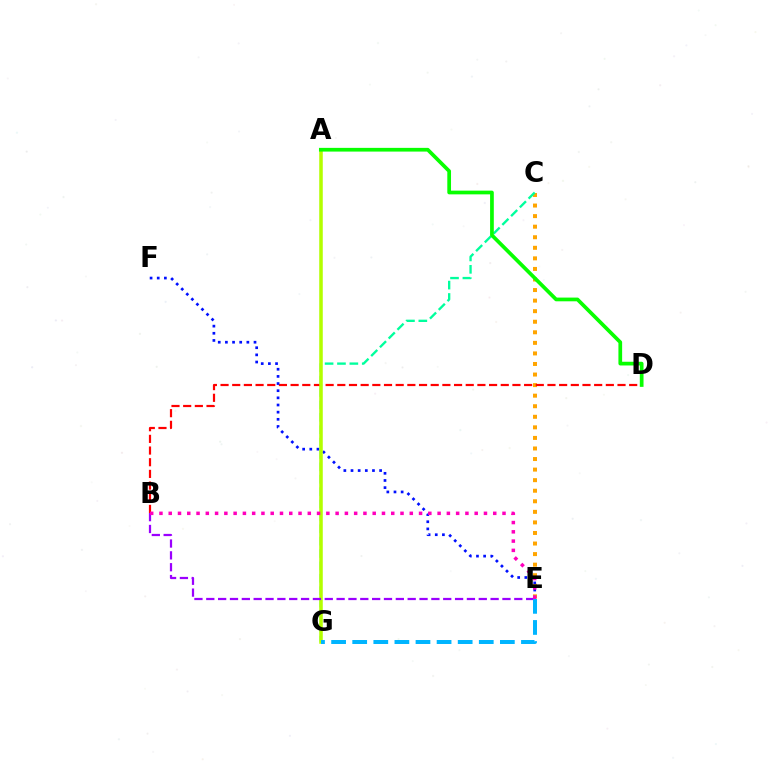{('C', 'E'): [{'color': '#ffa500', 'line_style': 'dotted', 'thickness': 2.87}], ('B', 'D'): [{'color': '#ff0000', 'line_style': 'dashed', 'thickness': 1.59}], ('C', 'G'): [{'color': '#00ff9d', 'line_style': 'dashed', 'thickness': 1.68}], ('E', 'F'): [{'color': '#0010ff', 'line_style': 'dotted', 'thickness': 1.94}], ('A', 'G'): [{'color': '#b3ff00', 'line_style': 'solid', 'thickness': 2.55}], ('B', 'E'): [{'color': '#9b00ff', 'line_style': 'dashed', 'thickness': 1.61}, {'color': '#ff00bd', 'line_style': 'dotted', 'thickness': 2.52}], ('A', 'D'): [{'color': '#08ff00', 'line_style': 'solid', 'thickness': 2.67}], ('E', 'G'): [{'color': '#00b5ff', 'line_style': 'dashed', 'thickness': 2.87}]}